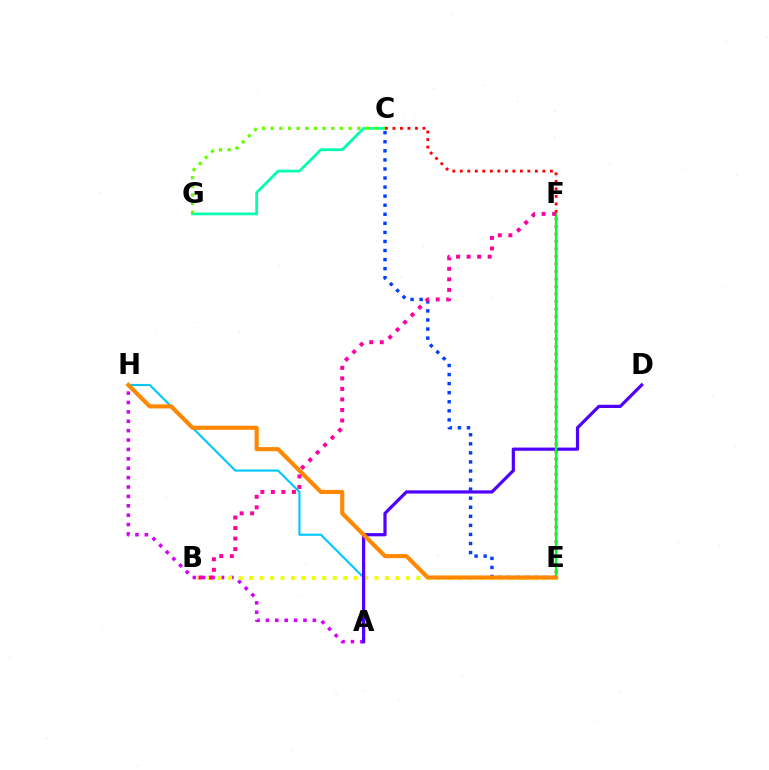{('A', 'H'): [{'color': '#d600ff', 'line_style': 'dotted', 'thickness': 2.55}, {'color': '#00c7ff', 'line_style': 'solid', 'thickness': 1.52}], ('C', 'G'): [{'color': '#00ffaf', 'line_style': 'solid', 'thickness': 1.99}, {'color': '#66ff00', 'line_style': 'dotted', 'thickness': 2.35}], ('C', 'E'): [{'color': '#003fff', 'line_style': 'dotted', 'thickness': 2.46}, {'color': '#ff0000', 'line_style': 'dotted', 'thickness': 2.04}], ('B', 'E'): [{'color': '#eeff00', 'line_style': 'dotted', 'thickness': 2.84}], ('A', 'D'): [{'color': '#4f00ff', 'line_style': 'solid', 'thickness': 2.3}], ('E', 'F'): [{'color': '#00ff27', 'line_style': 'solid', 'thickness': 1.67}], ('E', 'H'): [{'color': '#ff8800', 'line_style': 'solid', 'thickness': 2.97}], ('B', 'F'): [{'color': '#ff00a0', 'line_style': 'dotted', 'thickness': 2.86}]}